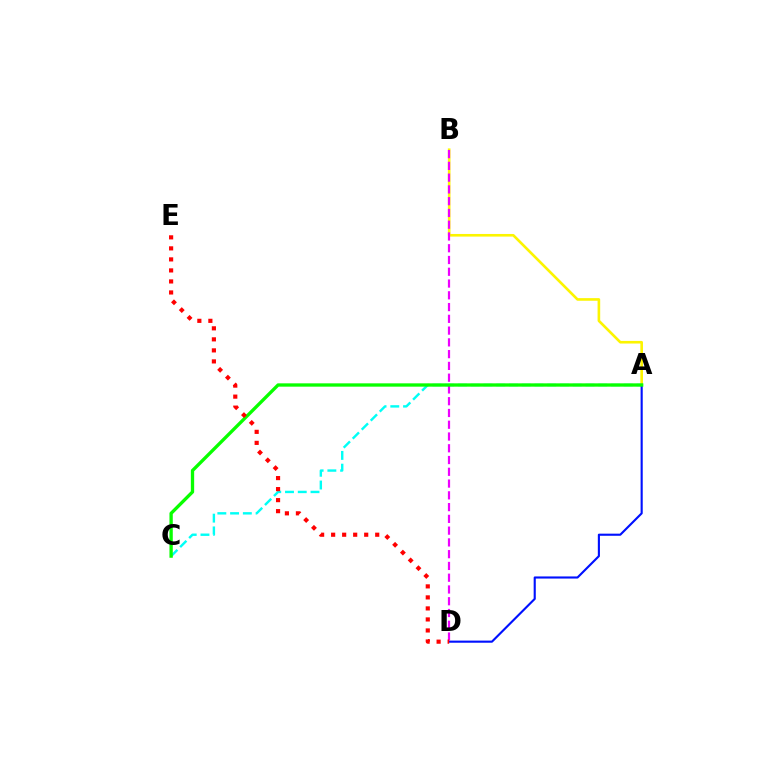{('A', 'B'): [{'color': '#fcf500', 'line_style': 'solid', 'thickness': 1.89}], ('A', 'C'): [{'color': '#00fff6', 'line_style': 'dashed', 'thickness': 1.73}, {'color': '#08ff00', 'line_style': 'solid', 'thickness': 2.39}], ('A', 'D'): [{'color': '#0010ff', 'line_style': 'solid', 'thickness': 1.53}], ('B', 'D'): [{'color': '#ee00ff', 'line_style': 'dashed', 'thickness': 1.6}], ('D', 'E'): [{'color': '#ff0000', 'line_style': 'dotted', 'thickness': 2.99}]}